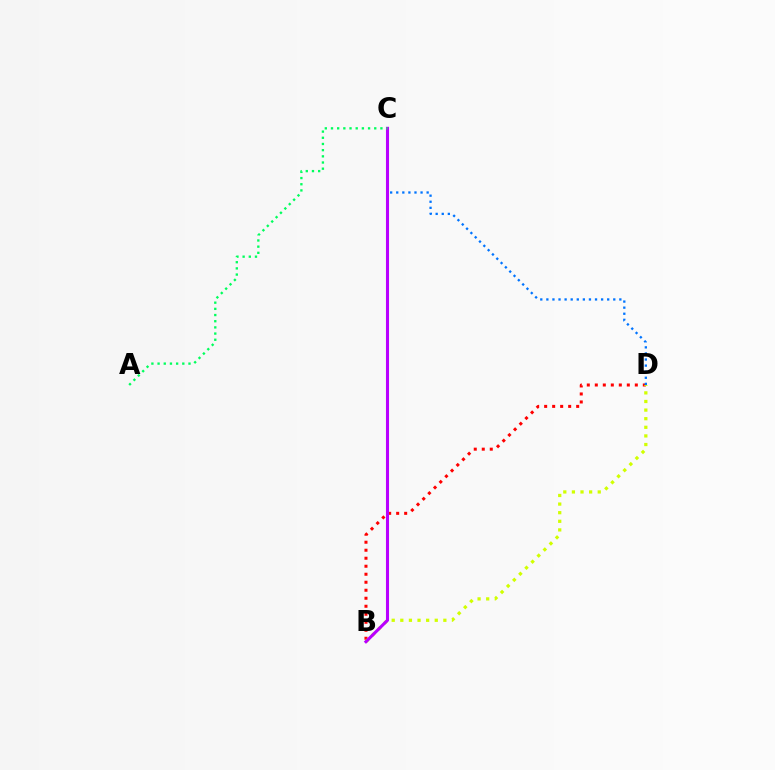{('B', 'D'): [{'color': '#ff0000', 'line_style': 'dotted', 'thickness': 2.17}, {'color': '#d1ff00', 'line_style': 'dotted', 'thickness': 2.34}], ('C', 'D'): [{'color': '#0074ff', 'line_style': 'dotted', 'thickness': 1.65}], ('B', 'C'): [{'color': '#b900ff', 'line_style': 'solid', 'thickness': 2.21}], ('A', 'C'): [{'color': '#00ff5c', 'line_style': 'dotted', 'thickness': 1.68}]}